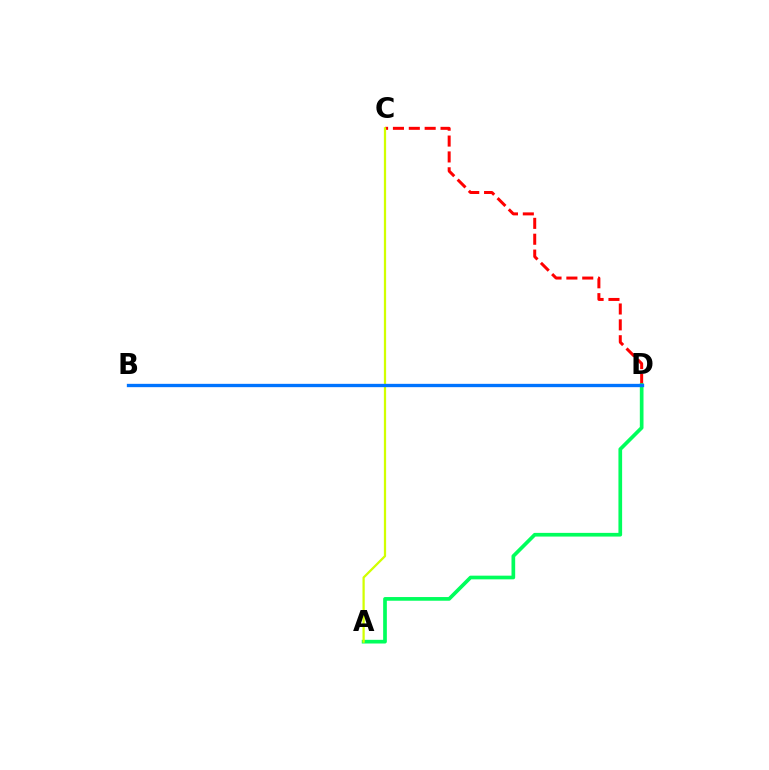{('C', 'D'): [{'color': '#ff0000', 'line_style': 'dashed', 'thickness': 2.16}], ('A', 'D'): [{'color': '#00ff5c', 'line_style': 'solid', 'thickness': 2.65}], ('B', 'D'): [{'color': '#b900ff', 'line_style': 'solid', 'thickness': 2.17}, {'color': '#0074ff', 'line_style': 'solid', 'thickness': 2.39}], ('A', 'C'): [{'color': '#d1ff00', 'line_style': 'solid', 'thickness': 1.62}]}